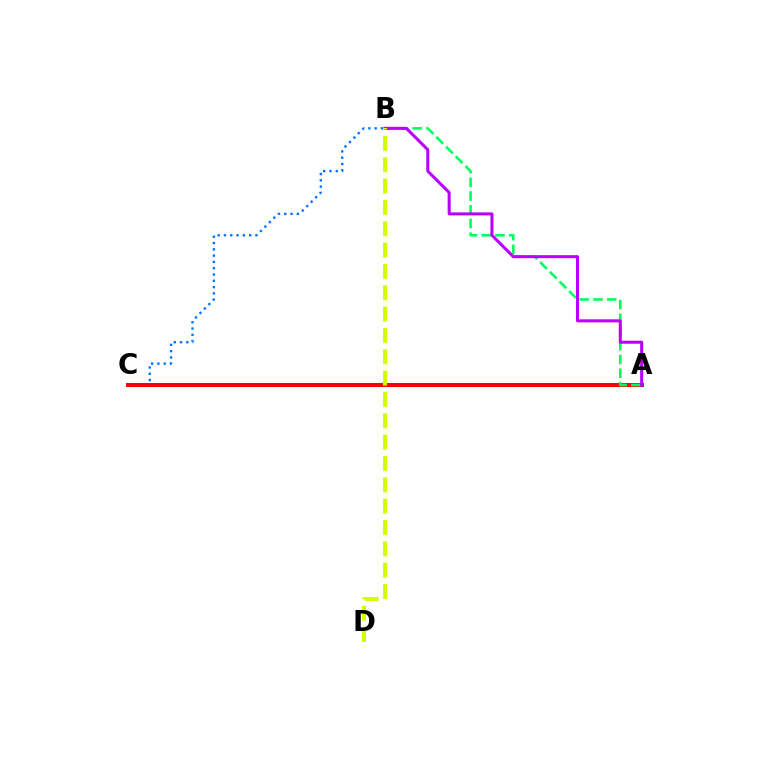{('B', 'C'): [{'color': '#0074ff', 'line_style': 'dotted', 'thickness': 1.71}], ('A', 'C'): [{'color': '#ff0000', 'line_style': 'solid', 'thickness': 2.88}], ('A', 'B'): [{'color': '#00ff5c', 'line_style': 'dashed', 'thickness': 1.86}, {'color': '#b900ff', 'line_style': 'solid', 'thickness': 2.18}], ('B', 'D'): [{'color': '#d1ff00', 'line_style': 'dashed', 'thickness': 2.9}]}